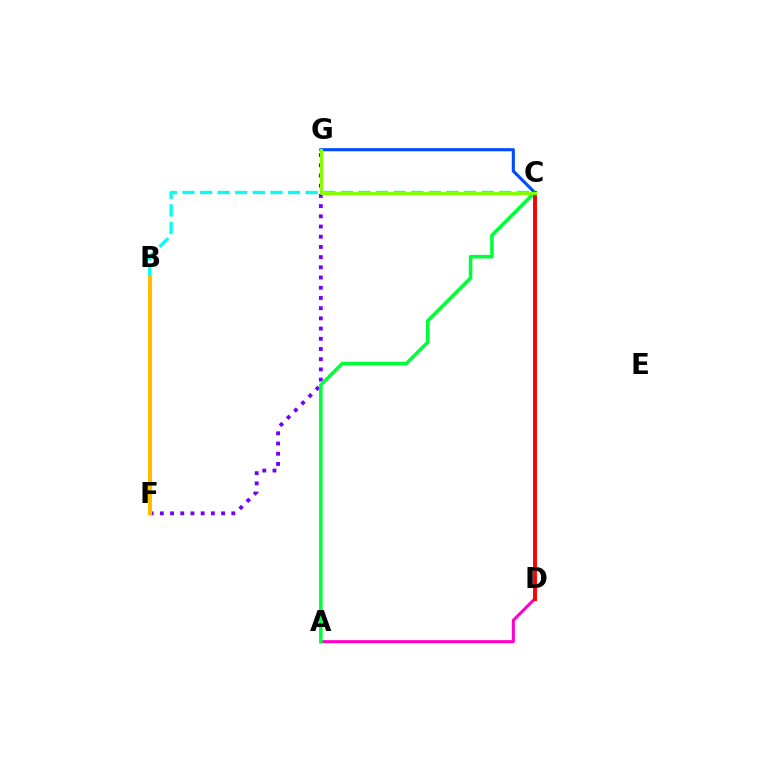{('C', 'G'): [{'color': '#004bff', 'line_style': 'solid', 'thickness': 2.23}, {'color': '#84ff00', 'line_style': 'solid', 'thickness': 2.23}], ('A', 'D'): [{'color': '#ff00cf', 'line_style': 'solid', 'thickness': 2.2}], ('F', 'G'): [{'color': '#7200ff', 'line_style': 'dotted', 'thickness': 2.77}], ('B', 'C'): [{'color': '#00fff6', 'line_style': 'dashed', 'thickness': 2.39}], ('A', 'C'): [{'color': '#00ff39', 'line_style': 'solid', 'thickness': 2.58}], ('C', 'D'): [{'color': '#ff0000', 'line_style': 'solid', 'thickness': 2.81}], ('B', 'F'): [{'color': '#ffbd00', 'line_style': 'solid', 'thickness': 2.96}]}